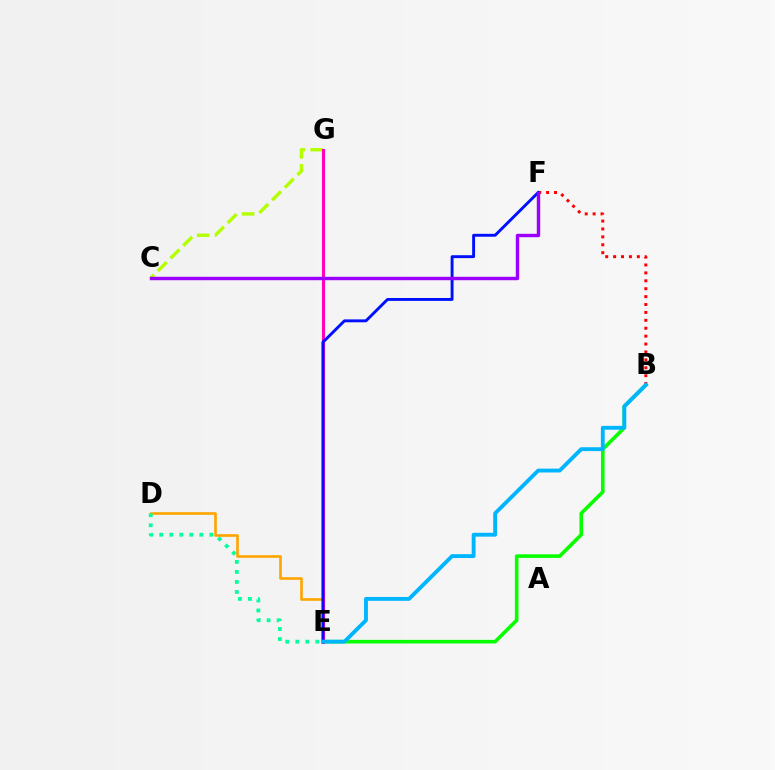{('D', 'E'): [{'color': '#ffa500', 'line_style': 'solid', 'thickness': 1.9}, {'color': '#00ff9d', 'line_style': 'dotted', 'thickness': 2.72}], ('B', 'E'): [{'color': '#08ff00', 'line_style': 'solid', 'thickness': 2.6}, {'color': '#00b5ff', 'line_style': 'solid', 'thickness': 2.78}], ('B', 'F'): [{'color': '#ff0000', 'line_style': 'dotted', 'thickness': 2.15}], ('C', 'G'): [{'color': '#b3ff00', 'line_style': 'dashed', 'thickness': 2.44}], ('E', 'G'): [{'color': '#ff00bd', 'line_style': 'solid', 'thickness': 2.23}], ('E', 'F'): [{'color': '#0010ff', 'line_style': 'solid', 'thickness': 2.09}], ('C', 'F'): [{'color': '#9b00ff', 'line_style': 'solid', 'thickness': 2.46}]}